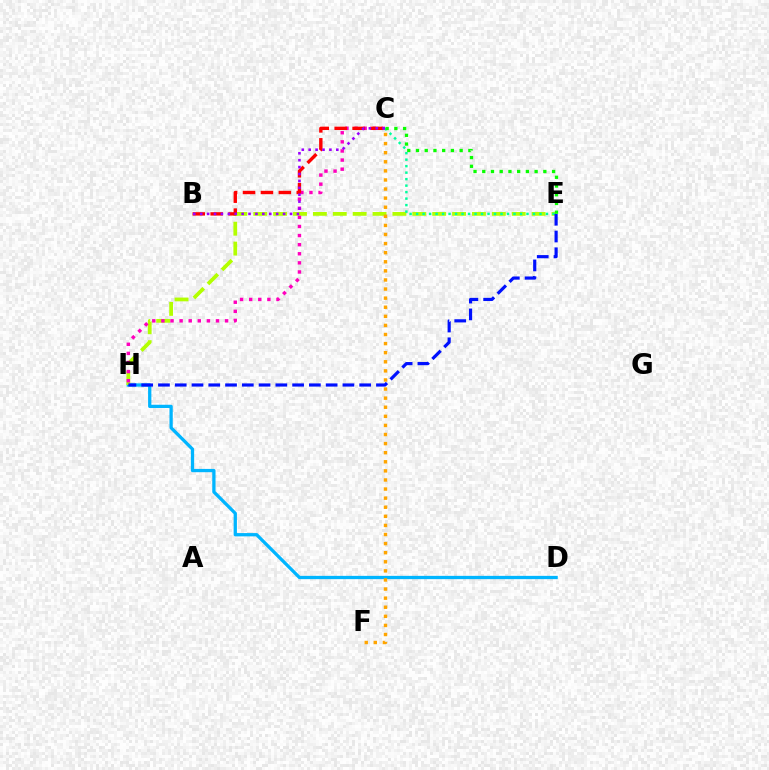{('D', 'H'): [{'color': '#00b5ff', 'line_style': 'solid', 'thickness': 2.36}], ('E', 'H'): [{'color': '#b3ff00', 'line_style': 'dashed', 'thickness': 2.7}, {'color': '#0010ff', 'line_style': 'dashed', 'thickness': 2.28}], ('C', 'H'): [{'color': '#ff00bd', 'line_style': 'dotted', 'thickness': 2.47}], ('B', 'C'): [{'color': '#ff0000', 'line_style': 'dashed', 'thickness': 2.43}, {'color': '#9b00ff', 'line_style': 'dotted', 'thickness': 1.88}], ('C', 'E'): [{'color': '#00ff9d', 'line_style': 'dotted', 'thickness': 1.76}, {'color': '#08ff00', 'line_style': 'dotted', 'thickness': 2.37}], ('C', 'F'): [{'color': '#ffa500', 'line_style': 'dotted', 'thickness': 2.47}]}